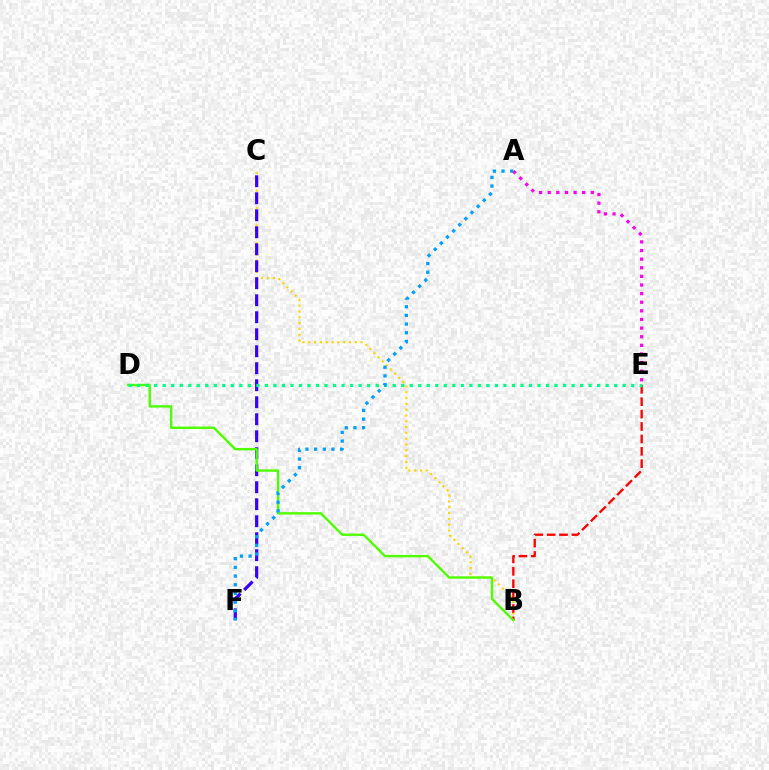{('B', 'C'): [{'color': '#ffd500', 'line_style': 'dotted', 'thickness': 1.58}], ('B', 'E'): [{'color': '#ff0000', 'line_style': 'dashed', 'thickness': 1.68}], ('C', 'F'): [{'color': '#3700ff', 'line_style': 'dashed', 'thickness': 2.31}], ('B', 'D'): [{'color': '#4fff00', 'line_style': 'solid', 'thickness': 1.73}], ('D', 'E'): [{'color': '#00ff86', 'line_style': 'dotted', 'thickness': 2.31}], ('A', 'E'): [{'color': '#ff00ed', 'line_style': 'dotted', 'thickness': 2.34}], ('A', 'F'): [{'color': '#009eff', 'line_style': 'dotted', 'thickness': 2.36}]}